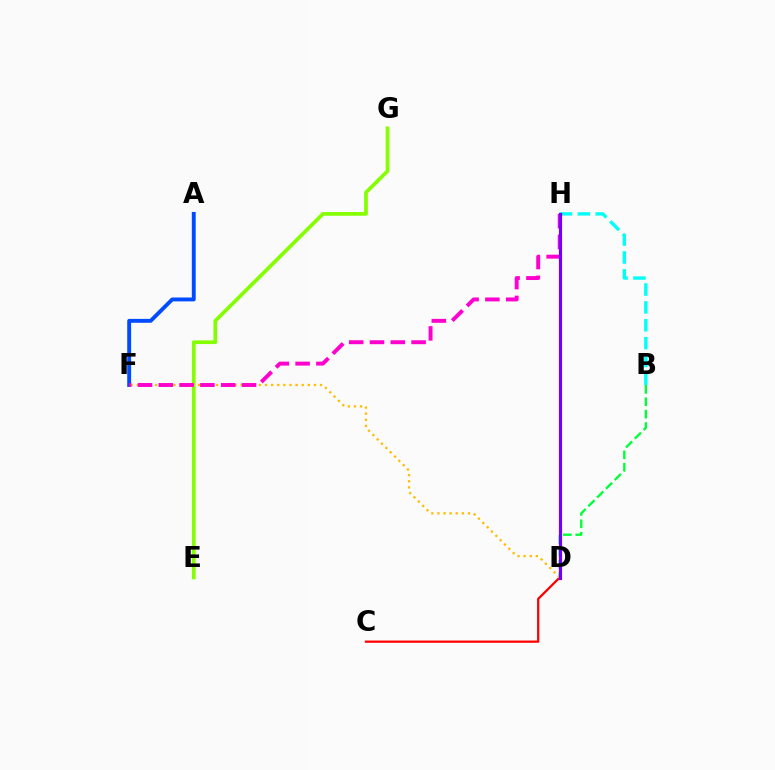{('B', 'D'): [{'color': '#00ff39', 'line_style': 'dashed', 'thickness': 1.69}], ('C', 'D'): [{'color': '#ff0000', 'line_style': 'solid', 'thickness': 1.62}], ('E', 'G'): [{'color': '#84ff00', 'line_style': 'solid', 'thickness': 2.66}], ('A', 'F'): [{'color': '#004bff', 'line_style': 'solid', 'thickness': 2.8}], ('D', 'F'): [{'color': '#ffbd00', 'line_style': 'dotted', 'thickness': 1.66}], ('F', 'H'): [{'color': '#ff00cf', 'line_style': 'dashed', 'thickness': 2.83}], ('B', 'H'): [{'color': '#00fff6', 'line_style': 'dashed', 'thickness': 2.43}], ('D', 'H'): [{'color': '#7200ff', 'line_style': 'solid', 'thickness': 2.3}]}